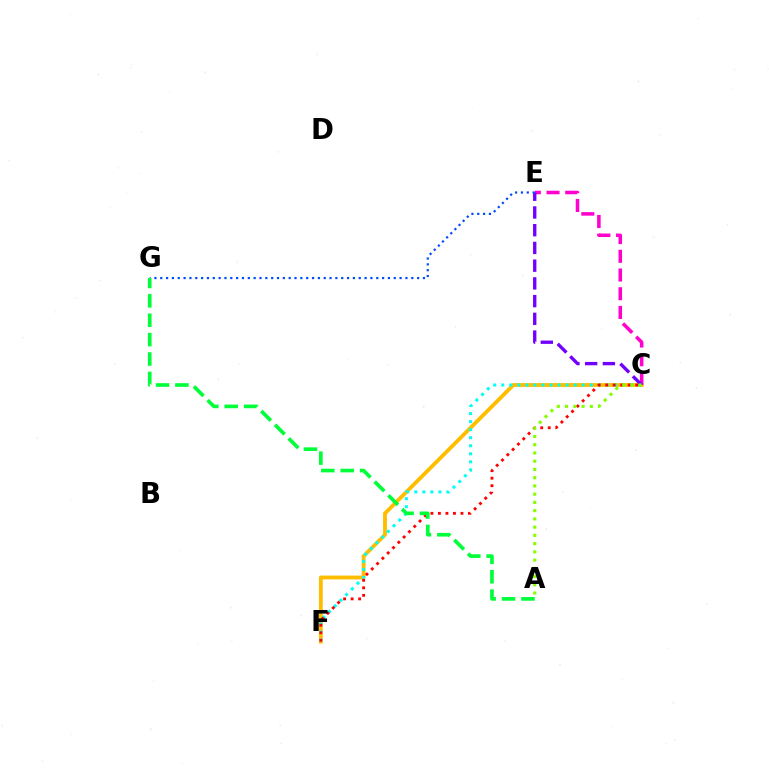{('C', 'F'): [{'color': '#ffbd00', 'line_style': 'solid', 'thickness': 2.76}, {'color': '#00fff6', 'line_style': 'dotted', 'thickness': 2.18}, {'color': '#ff0000', 'line_style': 'dotted', 'thickness': 2.04}], ('C', 'E'): [{'color': '#ff00cf', 'line_style': 'dashed', 'thickness': 2.54}, {'color': '#7200ff', 'line_style': 'dashed', 'thickness': 2.41}], ('E', 'G'): [{'color': '#004bff', 'line_style': 'dotted', 'thickness': 1.59}], ('A', 'C'): [{'color': '#84ff00', 'line_style': 'dotted', 'thickness': 2.24}], ('A', 'G'): [{'color': '#00ff39', 'line_style': 'dashed', 'thickness': 2.63}]}